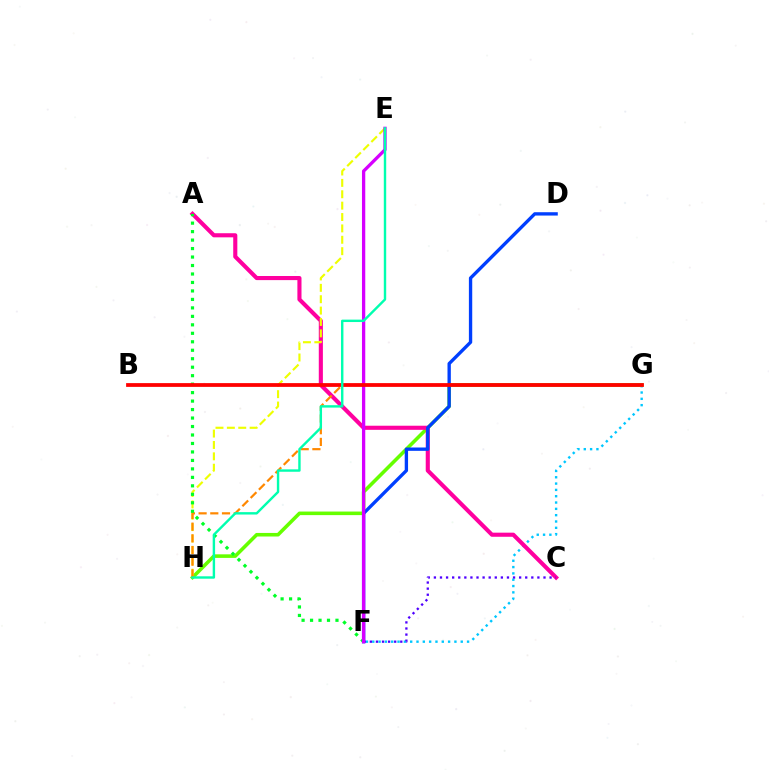{('F', 'G'): [{'color': '#00c7ff', 'line_style': 'dotted', 'thickness': 1.72}], ('G', 'H'): [{'color': '#66ff00', 'line_style': 'solid', 'thickness': 2.57}, {'color': '#ff8800', 'line_style': 'dashed', 'thickness': 1.59}], ('A', 'C'): [{'color': '#ff00a0', 'line_style': 'solid', 'thickness': 2.96}], ('C', 'F'): [{'color': '#4f00ff', 'line_style': 'dotted', 'thickness': 1.65}], ('E', 'H'): [{'color': '#eeff00', 'line_style': 'dashed', 'thickness': 1.55}, {'color': '#00ffaf', 'line_style': 'solid', 'thickness': 1.73}], ('A', 'F'): [{'color': '#00ff27', 'line_style': 'dotted', 'thickness': 2.3}], ('D', 'F'): [{'color': '#003fff', 'line_style': 'solid', 'thickness': 2.4}], ('E', 'F'): [{'color': '#d600ff', 'line_style': 'solid', 'thickness': 2.37}], ('B', 'G'): [{'color': '#ff0000', 'line_style': 'solid', 'thickness': 2.71}]}